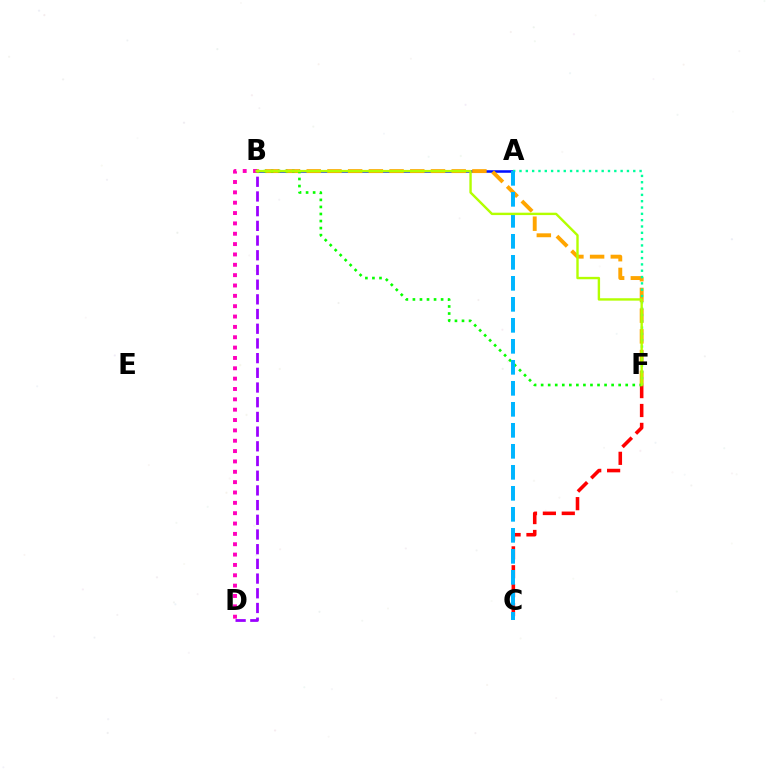{('B', 'D'): [{'color': '#9b00ff', 'line_style': 'dashed', 'thickness': 2.0}, {'color': '#ff00bd', 'line_style': 'dotted', 'thickness': 2.81}], ('A', 'B'): [{'color': '#0010ff', 'line_style': 'solid', 'thickness': 1.83}], ('B', 'F'): [{'color': '#ffa500', 'line_style': 'dashed', 'thickness': 2.81}, {'color': '#08ff00', 'line_style': 'dotted', 'thickness': 1.91}, {'color': '#b3ff00', 'line_style': 'solid', 'thickness': 1.72}], ('C', 'F'): [{'color': '#ff0000', 'line_style': 'dashed', 'thickness': 2.57}], ('A', 'F'): [{'color': '#00ff9d', 'line_style': 'dotted', 'thickness': 1.72}], ('A', 'C'): [{'color': '#00b5ff', 'line_style': 'dashed', 'thickness': 2.85}]}